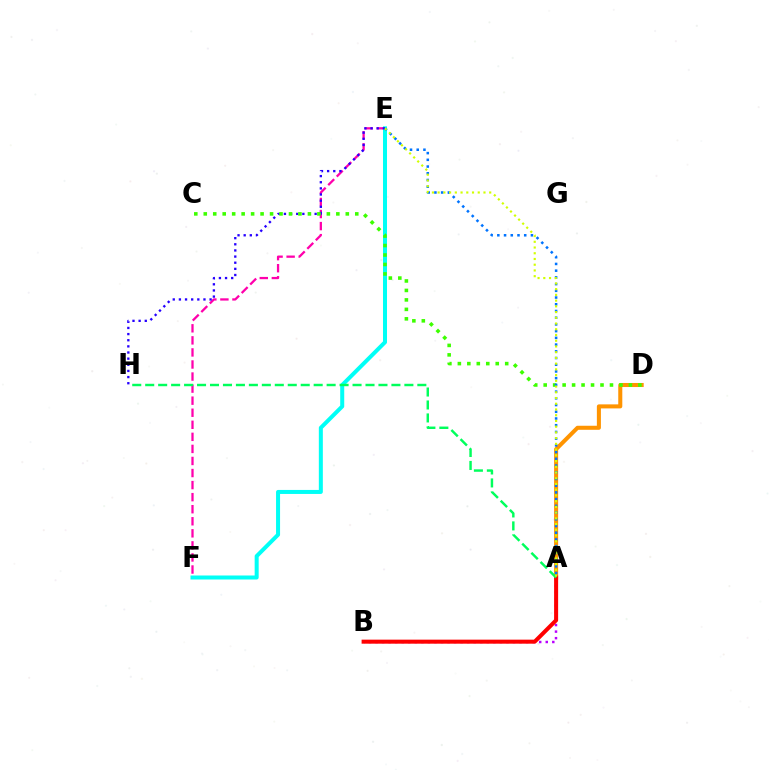{('A', 'D'): [{'color': '#ff9400', 'line_style': 'solid', 'thickness': 2.91}], ('E', 'F'): [{'color': '#ff00ac', 'line_style': 'dashed', 'thickness': 1.64}, {'color': '#00fff6', 'line_style': 'solid', 'thickness': 2.89}], ('A', 'B'): [{'color': '#b900ff', 'line_style': 'dotted', 'thickness': 1.78}, {'color': '#ff0000', 'line_style': 'solid', 'thickness': 2.9}], ('E', 'H'): [{'color': '#2500ff', 'line_style': 'dotted', 'thickness': 1.67}], ('C', 'D'): [{'color': '#3dff00', 'line_style': 'dotted', 'thickness': 2.57}], ('A', 'E'): [{'color': '#0074ff', 'line_style': 'dotted', 'thickness': 1.83}, {'color': '#d1ff00', 'line_style': 'dotted', 'thickness': 1.56}], ('A', 'H'): [{'color': '#00ff5c', 'line_style': 'dashed', 'thickness': 1.76}]}